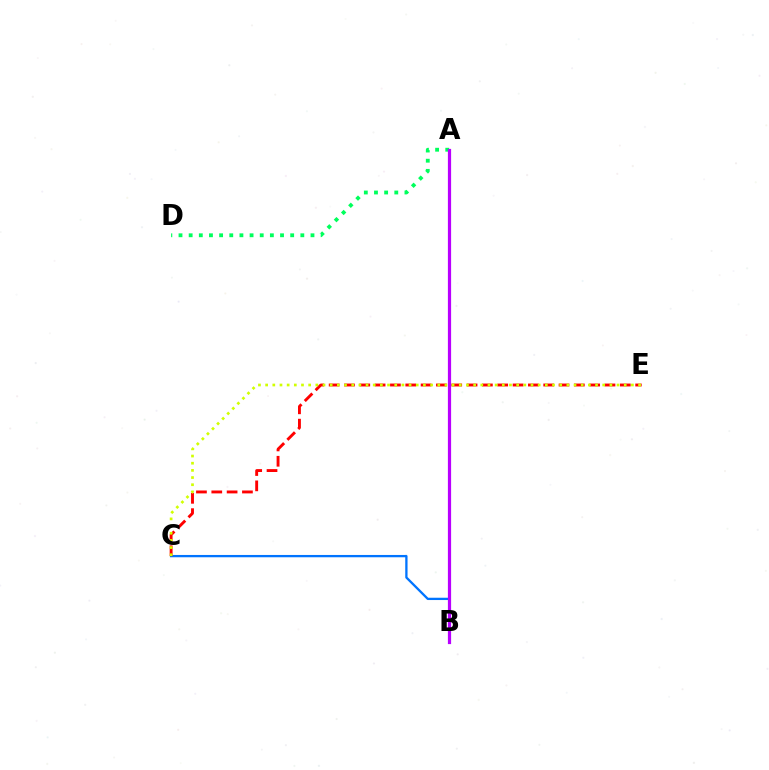{('A', 'D'): [{'color': '#00ff5c', 'line_style': 'dotted', 'thickness': 2.76}], ('B', 'C'): [{'color': '#0074ff', 'line_style': 'solid', 'thickness': 1.66}], ('A', 'B'): [{'color': '#b900ff', 'line_style': 'solid', 'thickness': 2.31}], ('C', 'E'): [{'color': '#ff0000', 'line_style': 'dashed', 'thickness': 2.08}, {'color': '#d1ff00', 'line_style': 'dotted', 'thickness': 1.95}]}